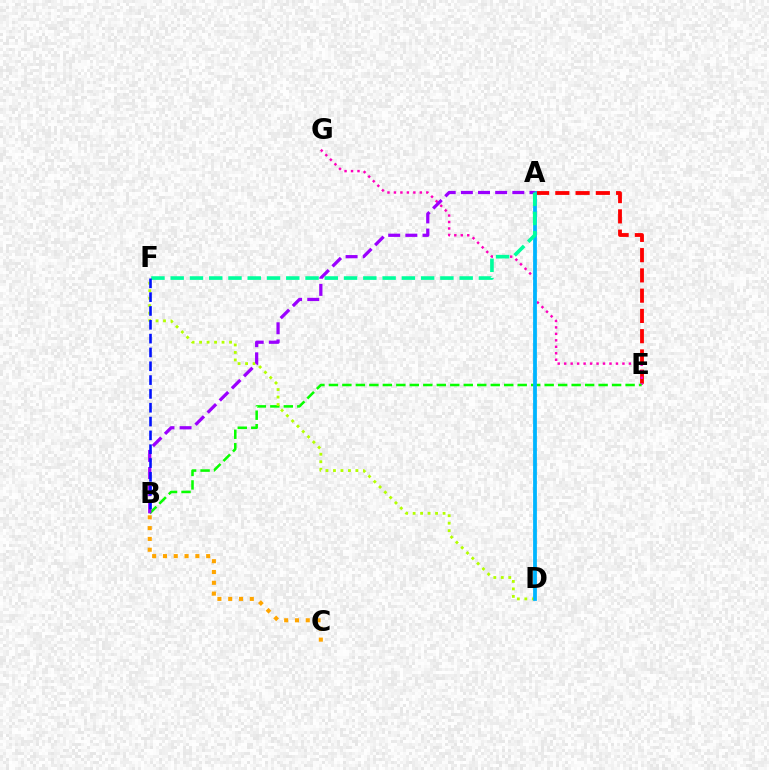{('A', 'E'): [{'color': '#ff0000', 'line_style': 'dashed', 'thickness': 2.75}], ('E', 'G'): [{'color': '#ff00bd', 'line_style': 'dotted', 'thickness': 1.76}], ('B', 'E'): [{'color': '#08ff00', 'line_style': 'dashed', 'thickness': 1.83}], ('D', 'F'): [{'color': '#b3ff00', 'line_style': 'dotted', 'thickness': 2.03}], ('A', 'D'): [{'color': '#00b5ff', 'line_style': 'solid', 'thickness': 2.73}], ('B', 'C'): [{'color': '#ffa500', 'line_style': 'dotted', 'thickness': 2.94}], ('A', 'B'): [{'color': '#9b00ff', 'line_style': 'dashed', 'thickness': 2.33}], ('A', 'F'): [{'color': '#00ff9d', 'line_style': 'dashed', 'thickness': 2.62}], ('B', 'F'): [{'color': '#0010ff', 'line_style': 'dashed', 'thickness': 1.88}]}